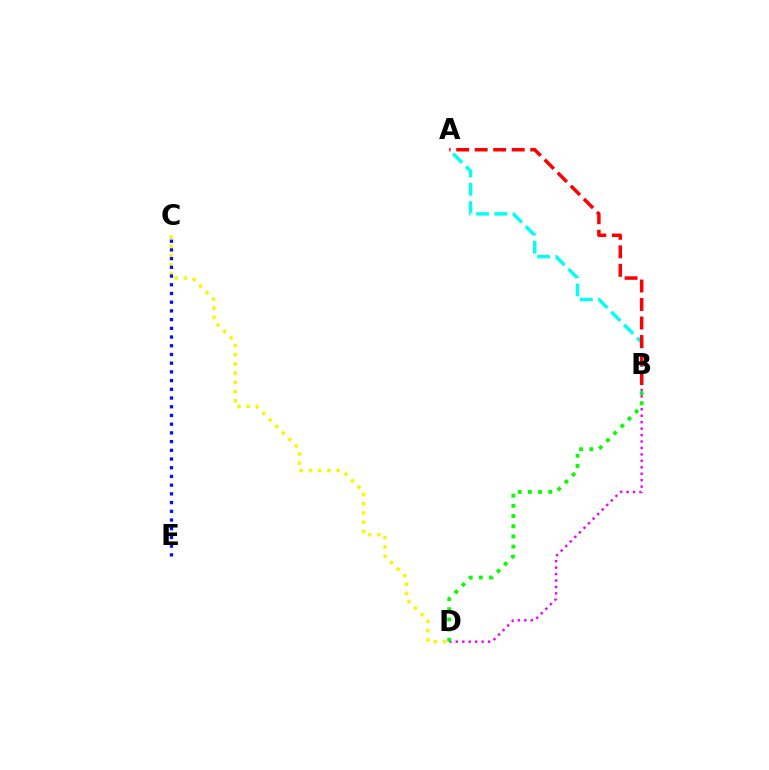{('A', 'B'): [{'color': '#00fff6', 'line_style': 'dashed', 'thickness': 2.48}, {'color': '#ff0000', 'line_style': 'dashed', 'thickness': 2.51}], ('C', 'D'): [{'color': '#fcf500', 'line_style': 'dotted', 'thickness': 2.51}], ('C', 'E'): [{'color': '#0010ff', 'line_style': 'dotted', 'thickness': 2.37}], ('B', 'D'): [{'color': '#ee00ff', 'line_style': 'dotted', 'thickness': 1.75}, {'color': '#08ff00', 'line_style': 'dotted', 'thickness': 2.76}]}